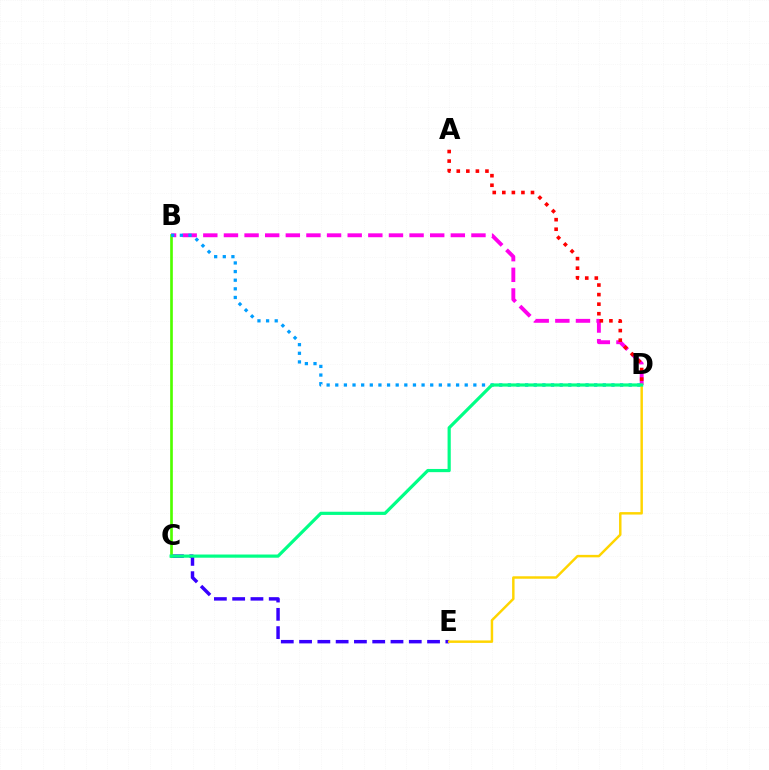{('B', 'D'): [{'color': '#ff00ed', 'line_style': 'dashed', 'thickness': 2.8}, {'color': '#009eff', 'line_style': 'dotted', 'thickness': 2.34}], ('C', 'E'): [{'color': '#3700ff', 'line_style': 'dashed', 'thickness': 2.48}], ('B', 'C'): [{'color': '#4fff00', 'line_style': 'solid', 'thickness': 1.93}], ('A', 'D'): [{'color': '#ff0000', 'line_style': 'dotted', 'thickness': 2.6}], ('D', 'E'): [{'color': '#ffd500', 'line_style': 'solid', 'thickness': 1.77}], ('C', 'D'): [{'color': '#00ff86', 'line_style': 'solid', 'thickness': 2.3}]}